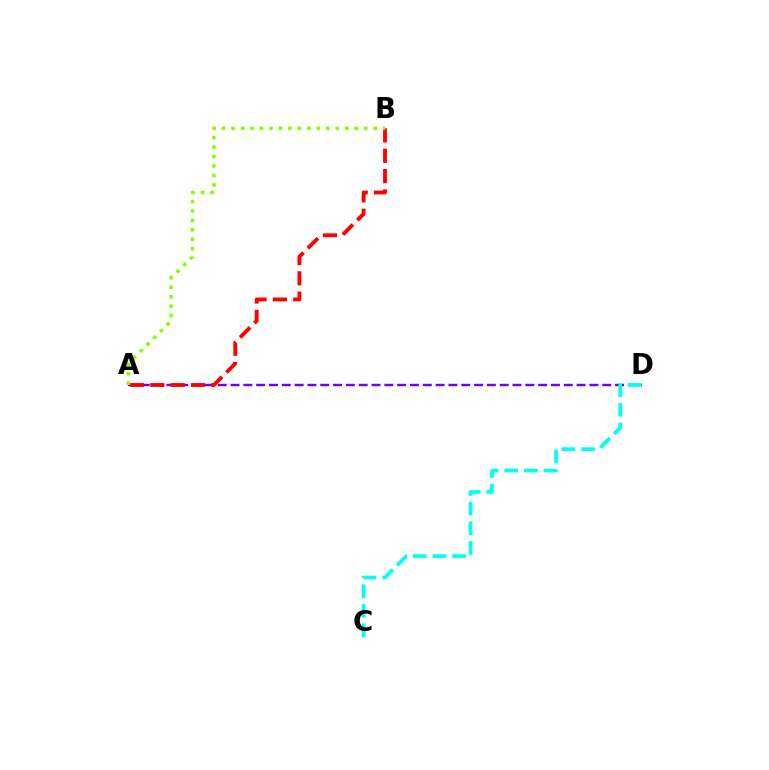{('A', 'D'): [{'color': '#7200ff', 'line_style': 'dashed', 'thickness': 1.74}], ('A', 'B'): [{'color': '#ff0000', 'line_style': 'dashed', 'thickness': 2.76}, {'color': '#84ff00', 'line_style': 'dotted', 'thickness': 2.57}], ('C', 'D'): [{'color': '#00fff6', 'line_style': 'dashed', 'thickness': 2.67}]}